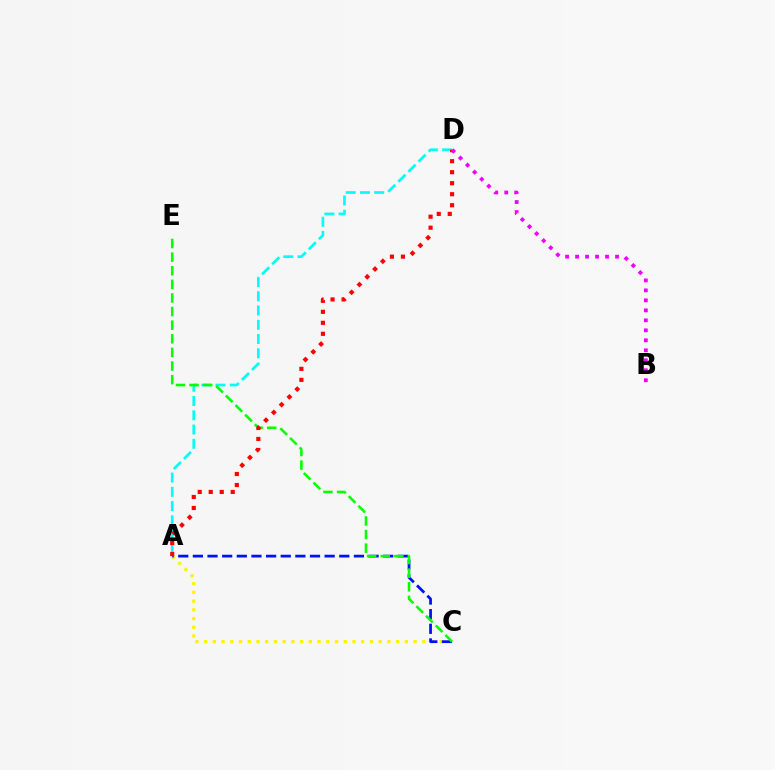{('A', 'C'): [{'color': '#fcf500', 'line_style': 'dotted', 'thickness': 2.37}, {'color': '#0010ff', 'line_style': 'dashed', 'thickness': 1.99}], ('A', 'D'): [{'color': '#00fff6', 'line_style': 'dashed', 'thickness': 1.94}, {'color': '#ff0000', 'line_style': 'dotted', 'thickness': 2.99}], ('C', 'E'): [{'color': '#08ff00', 'line_style': 'dashed', 'thickness': 1.85}], ('B', 'D'): [{'color': '#ee00ff', 'line_style': 'dotted', 'thickness': 2.71}]}